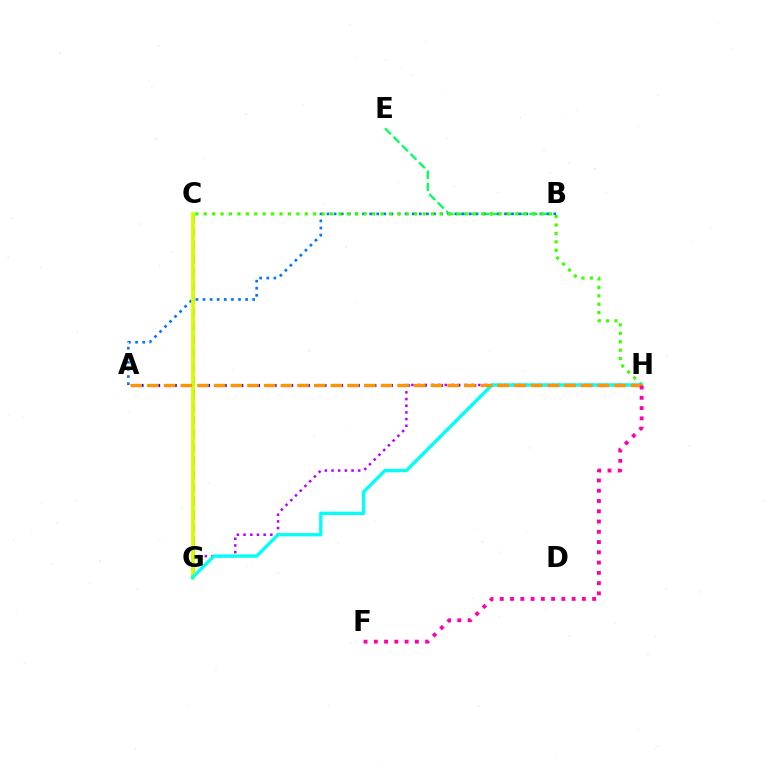{('B', 'E'): [{'color': '#00ff5c', 'line_style': 'dashed', 'thickness': 1.63}], ('C', 'G'): [{'color': '#ff0000', 'line_style': 'dashed', 'thickness': 1.82}, {'color': '#d1ff00', 'line_style': 'solid', 'thickness': 2.72}], ('G', 'H'): [{'color': '#b900ff', 'line_style': 'dotted', 'thickness': 1.82}, {'color': '#00fff6', 'line_style': 'solid', 'thickness': 2.39}], ('A', 'B'): [{'color': '#0074ff', 'line_style': 'dotted', 'thickness': 1.93}], ('A', 'H'): [{'color': '#2500ff', 'line_style': 'dashed', 'thickness': 2.26}, {'color': '#ff9400', 'line_style': 'dashed', 'thickness': 2.27}], ('C', 'H'): [{'color': '#3dff00', 'line_style': 'dotted', 'thickness': 2.29}], ('F', 'H'): [{'color': '#ff00ac', 'line_style': 'dotted', 'thickness': 2.79}]}